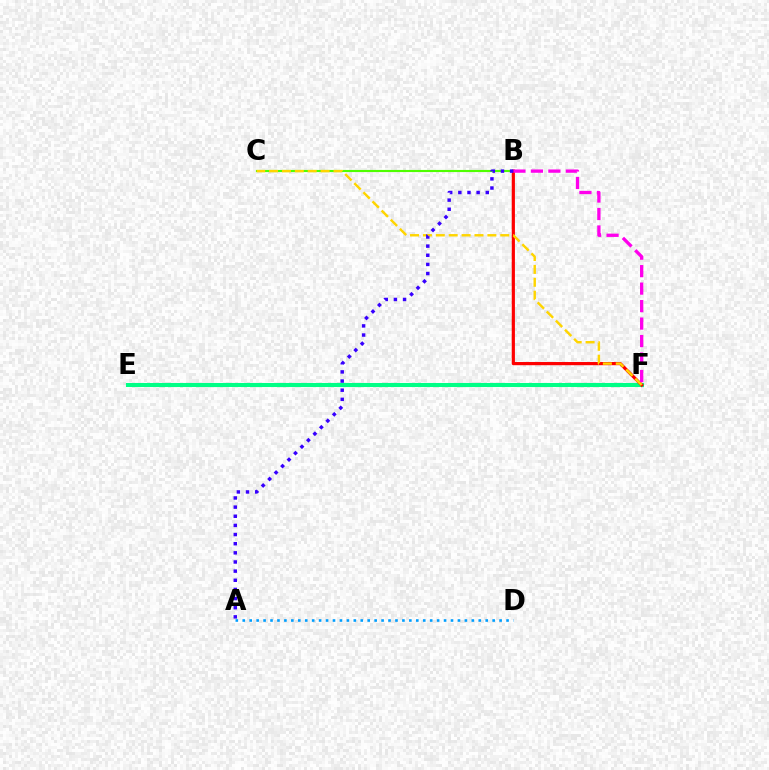{('B', 'C'): [{'color': '#4fff00', 'line_style': 'solid', 'thickness': 1.53}], ('E', 'F'): [{'color': '#00ff86', 'line_style': 'solid', 'thickness': 2.93}], ('B', 'F'): [{'color': '#ff0000', 'line_style': 'solid', 'thickness': 2.29}, {'color': '#ff00ed', 'line_style': 'dashed', 'thickness': 2.37}], ('C', 'F'): [{'color': '#ffd500', 'line_style': 'dashed', 'thickness': 1.75}], ('A', 'B'): [{'color': '#3700ff', 'line_style': 'dotted', 'thickness': 2.48}], ('A', 'D'): [{'color': '#009eff', 'line_style': 'dotted', 'thickness': 1.89}]}